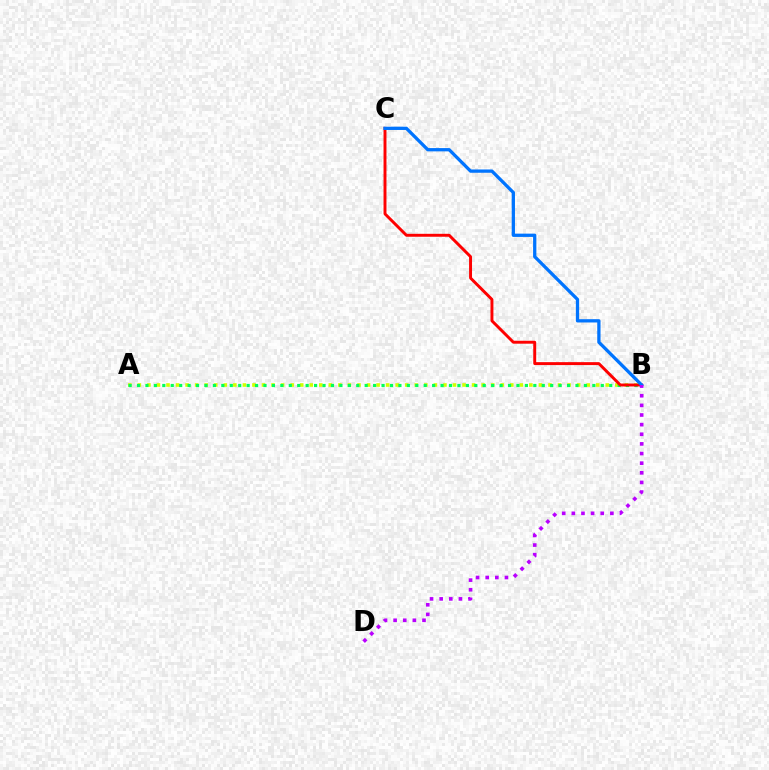{('A', 'B'): [{'color': '#d1ff00', 'line_style': 'dotted', 'thickness': 2.59}, {'color': '#00ff5c', 'line_style': 'dotted', 'thickness': 2.29}], ('B', 'C'): [{'color': '#ff0000', 'line_style': 'solid', 'thickness': 2.11}, {'color': '#0074ff', 'line_style': 'solid', 'thickness': 2.36}], ('B', 'D'): [{'color': '#b900ff', 'line_style': 'dotted', 'thickness': 2.62}]}